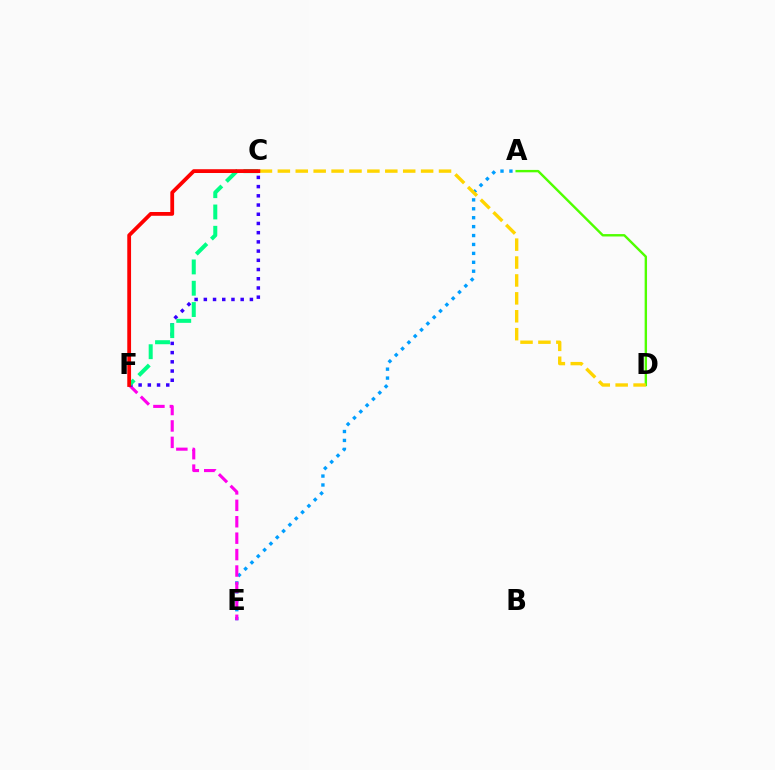{('A', 'D'): [{'color': '#4fff00', 'line_style': 'solid', 'thickness': 1.73}], ('A', 'E'): [{'color': '#009eff', 'line_style': 'dotted', 'thickness': 2.42}], ('C', 'D'): [{'color': '#ffd500', 'line_style': 'dashed', 'thickness': 2.43}], ('E', 'F'): [{'color': '#ff00ed', 'line_style': 'dashed', 'thickness': 2.23}], ('C', 'F'): [{'color': '#3700ff', 'line_style': 'dotted', 'thickness': 2.5}, {'color': '#00ff86', 'line_style': 'dashed', 'thickness': 2.89}, {'color': '#ff0000', 'line_style': 'solid', 'thickness': 2.73}]}